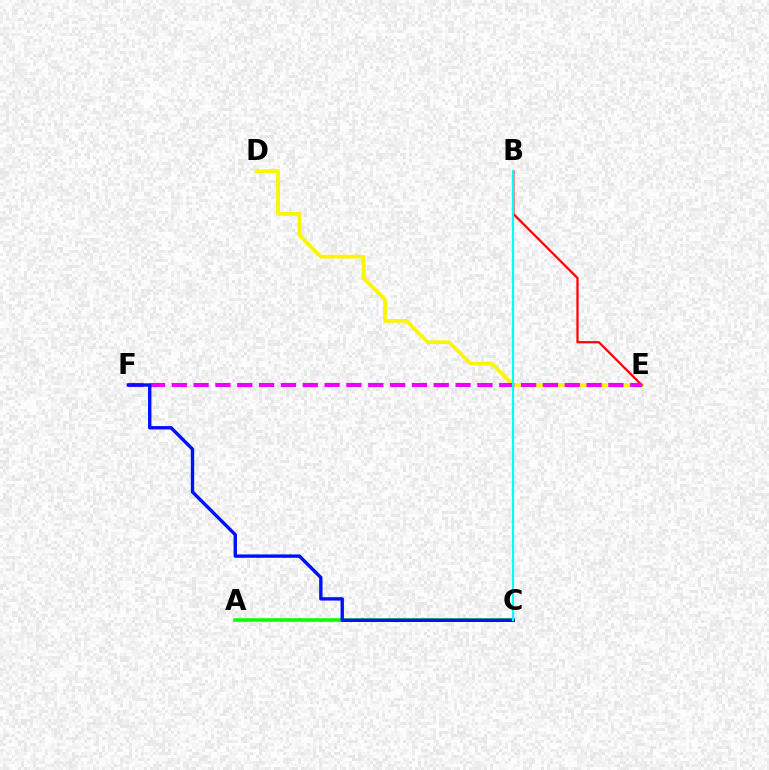{('D', 'E'): [{'color': '#fcf500', 'line_style': 'solid', 'thickness': 2.67}], ('B', 'E'): [{'color': '#ff0000', 'line_style': 'solid', 'thickness': 1.62}], ('A', 'C'): [{'color': '#08ff00', 'line_style': 'solid', 'thickness': 2.57}], ('E', 'F'): [{'color': '#ee00ff', 'line_style': 'dashed', 'thickness': 2.97}], ('C', 'F'): [{'color': '#0010ff', 'line_style': 'solid', 'thickness': 2.43}], ('B', 'C'): [{'color': '#00fff6', 'line_style': 'solid', 'thickness': 1.57}]}